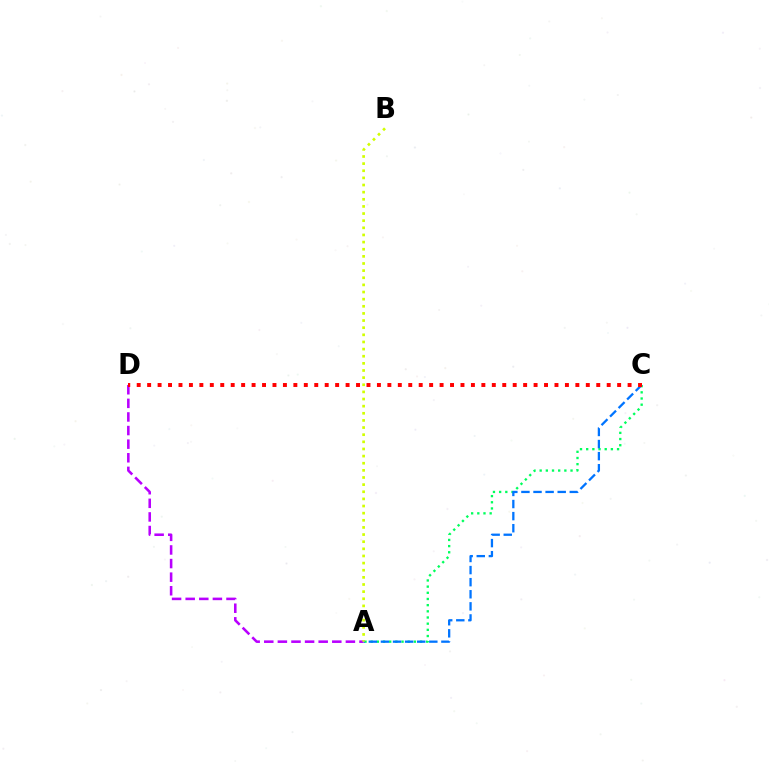{('A', 'D'): [{'color': '#b900ff', 'line_style': 'dashed', 'thickness': 1.85}], ('A', 'C'): [{'color': '#00ff5c', 'line_style': 'dotted', 'thickness': 1.68}, {'color': '#0074ff', 'line_style': 'dashed', 'thickness': 1.64}], ('A', 'B'): [{'color': '#d1ff00', 'line_style': 'dotted', 'thickness': 1.94}], ('C', 'D'): [{'color': '#ff0000', 'line_style': 'dotted', 'thickness': 2.84}]}